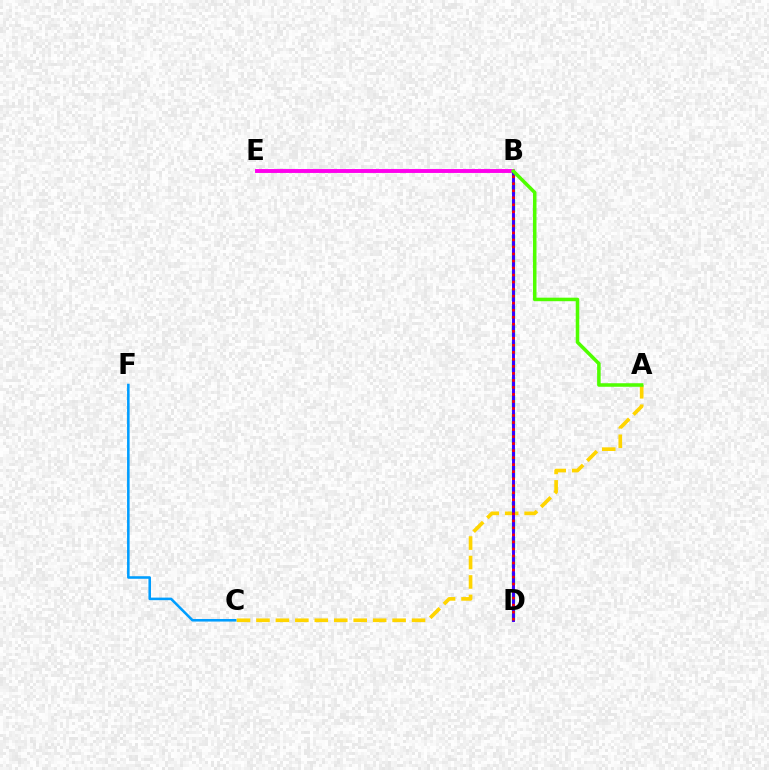{('B', 'E'): [{'color': '#ff00ed', 'line_style': 'solid', 'thickness': 2.81}], ('C', 'F'): [{'color': '#009eff', 'line_style': 'solid', 'thickness': 1.84}], ('A', 'C'): [{'color': '#ffd500', 'line_style': 'dashed', 'thickness': 2.64}], ('B', 'D'): [{'color': '#00ff86', 'line_style': 'dashed', 'thickness': 2.41}, {'color': '#3700ff', 'line_style': 'solid', 'thickness': 2.11}, {'color': '#ff0000', 'line_style': 'dotted', 'thickness': 1.91}], ('A', 'B'): [{'color': '#4fff00', 'line_style': 'solid', 'thickness': 2.54}]}